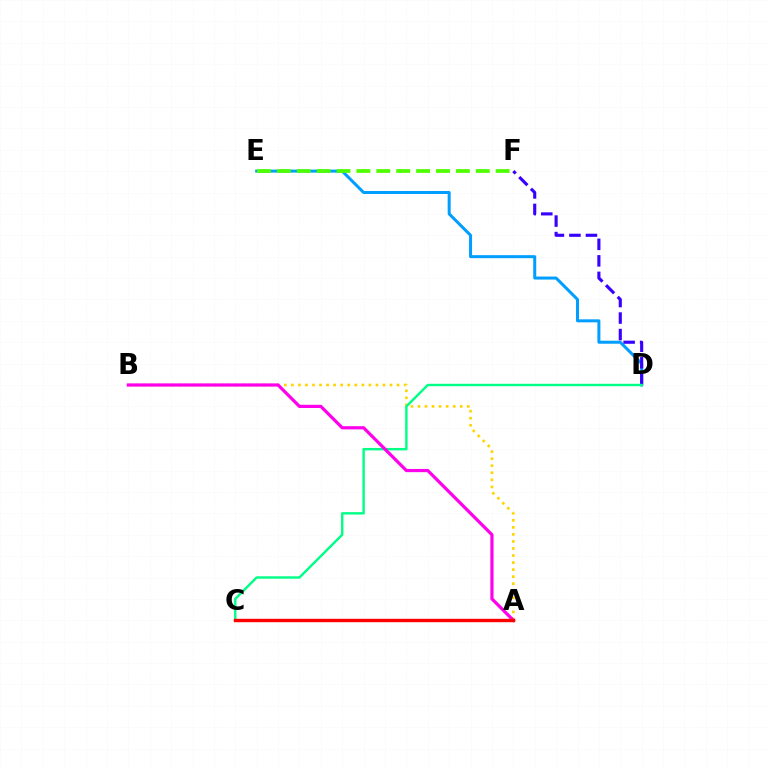{('D', 'E'): [{'color': '#009eff', 'line_style': 'solid', 'thickness': 2.17}], ('D', 'F'): [{'color': '#3700ff', 'line_style': 'dashed', 'thickness': 2.24}], ('A', 'B'): [{'color': '#ffd500', 'line_style': 'dotted', 'thickness': 1.91}, {'color': '#ff00ed', 'line_style': 'solid', 'thickness': 2.3}], ('C', 'D'): [{'color': '#00ff86', 'line_style': 'solid', 'thickness': 1.74}], ('A', 'C'): [{'color': '#ff0000', 'line_style': 'solid', 'thickness': 2.46}], ('E', 'F'): [{'color': '#4fff00', 'line_style': 'dashed', 'thickness': 2.7}]}